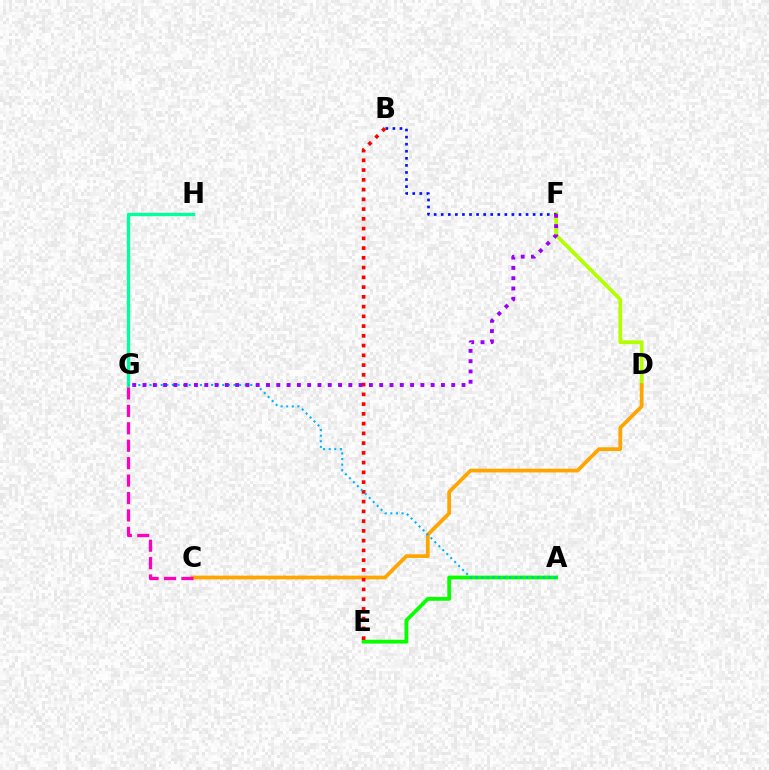{('G', 'H'): [{'color': '#00ff9d', 'line_style': 'solid', 'thickness': 2.38}], ('A', 'E'): [{'color': '#08ff00', 'line_style': 'solid', 'thickness': 2.72}], ('D', 'F'): [{'color': '#b3ff00', 'line_style': 'solid', 'thickness': 2.71}], ('B', 'F'): [{'color': '#0010ff', 'line_style': 'dotted', 'thickness': 1.92}], ('C', 'D'): [{'color': '#ffa500', 'line_style': 'solid', 'thickness': 2.68}], ('B', 'E'): [{'color': '#ff0000', 'line_style': 'dotted', 'thickness': 2.65}], ('A', 'G'): [{'color': '#00b5ff', 'line_style': 'dotted', 'thickness': 1.52}], ('C', 'G'): [{'color': '#ff00bd', 'line_style': 'dashed', 'thickness': 2.37}], ('F', 'G'): [{'color': '#9b00ff', 'line_style': 'dotted', 'thickness': 2.8}]}